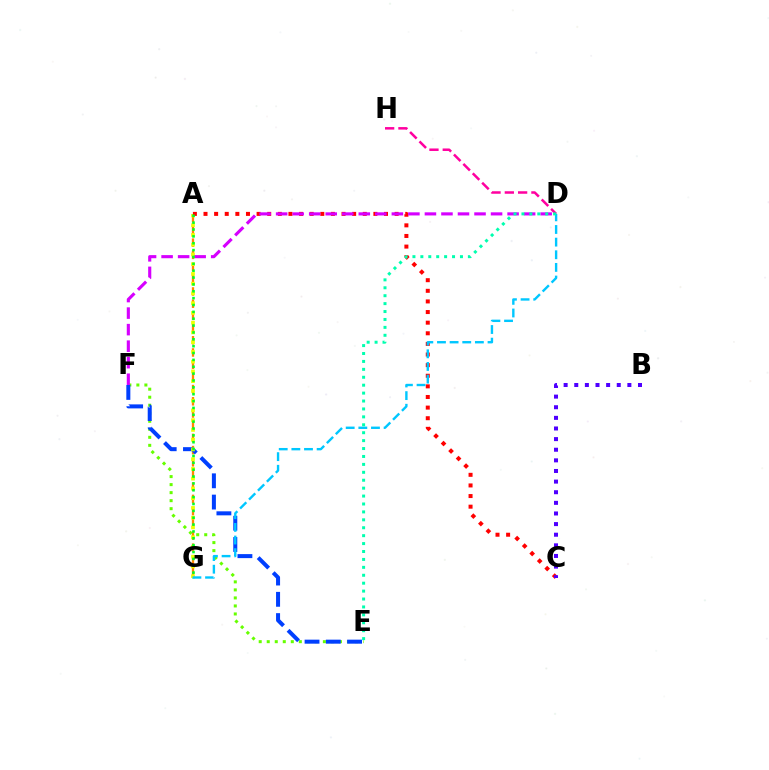{('A', 'G'): [{'color': '#ff8800', 'line_style': 'dashed', 'thickness': 1.66}, {'color': '#eeff00', 'line_style': 'dotted', 'thickness': 2.65}, {'color': '#00ff27', 'line_style': 'dotted', 'thickness': 1.86}], ('E', 'F'): [{'color': '#66ff00', 'line_style': 'dotted', 'thickness': 2.18}, {'color': '#003fff', 'line_style': 'dashed', 'thickness': 2.89}], ('D', 'H'): [{'color': '#ff00a0', 'line_style': 'dashed', 'thickness': 1.81}], ('A', 'C'): [{'color': '#ff0000', 'line_style': 'dotted', 'thickness': 2.88}], ('D', 'F'): [{'color': '#d600ff', 'line_style': 'dashed', 'thickness': 2.25}], ('B', 'C'): [{'color': '#4f00ff', 'line_style': 'dotted', 'thickness': 2.89}], ('D', 'G'): [{'color': '#00c7ff', 'line_style': 'dashed', 'thickness': 1.72}], ('D', 'E'): [{'color': '#00ffaf', 'line_style': 'dotted', 'thickness': 2.15}]}